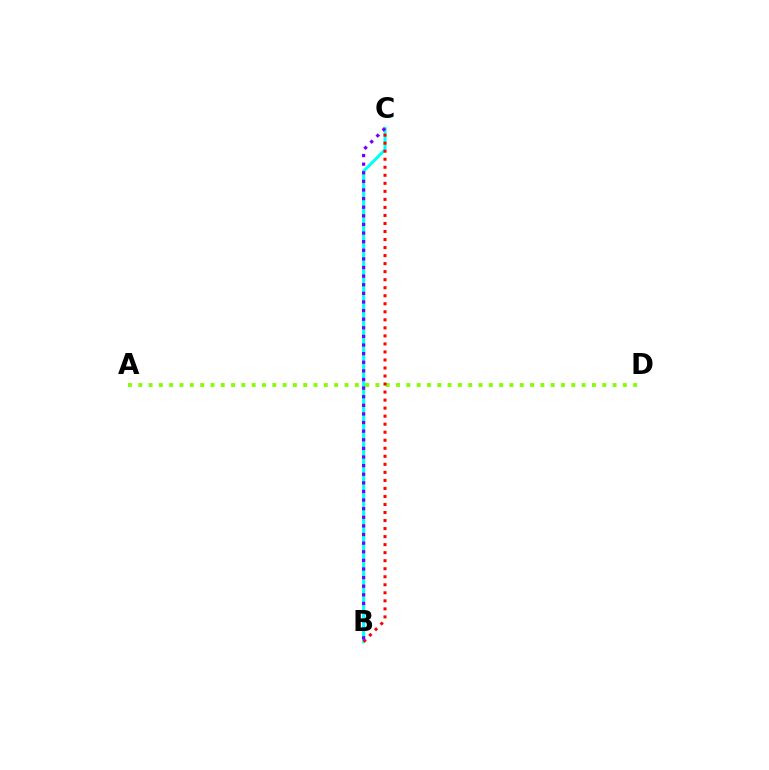{('B', 'C'): [{'color': '#00fff6', 'line_style': 'solid', 'thickness': 2.19}, {'color': '#ff0000', 'line_style': 'dotted', 'thickness': 2.18}, {'color': '#7200ff', 'line_style': 'dotted', 'thickness': 2.34}], ('A', 'D'): [{'color': '#84ff00', 'line_style': 'dotted', 'thickness': 2.8}]}